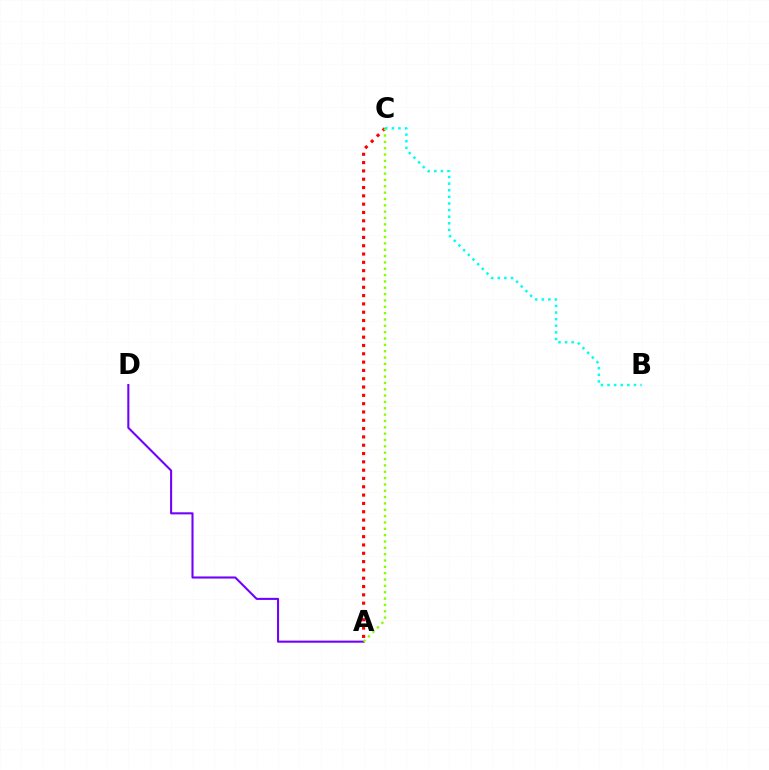{('A', 'C'): [{'color': '#ff0000', 'line_style': 'dotted', 'thickness': 2.26}, {'color': '#84ff00', 'line_style': 'dotted', 'thickness': 1.72}], ('A', 'D'): [{'color': '#7200ff', 'line_style': 'solid', 'thickness': 1.5}], ('B', 'C'): [{'color': '#00fff6', 'line_style': 'dotted', 'thickness': 1.8}]}